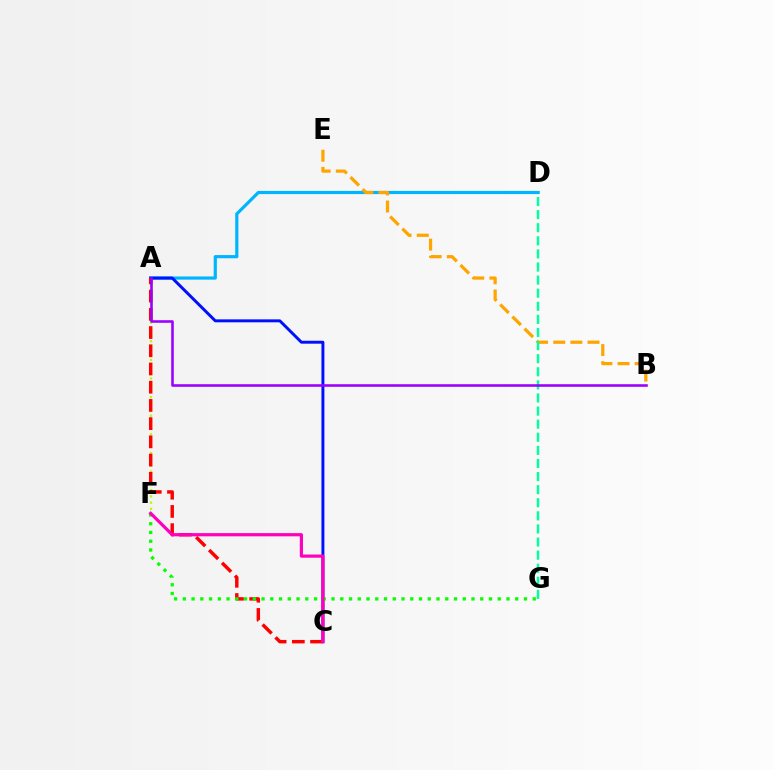{('A', 'F'): [{'color': '#b3ff00', 'line_style': 'dotted', 'thickness': 1.69}], ('A', 'D'): [{'color': '#00b5ff', 'line_style': 'solid', 'thickness': 2.29}], ('A', 'C'): [{'color': '#0010ff', 'line_style': 'solid', 'thickness': 2.13}, {'color': '#ff0000', 'line_style': 'dashed', 'thickness': 2.48}], ('F', 'G'): [{'color': '#08ff00', 'line_style': 'dotted', 'thickness': 2.38}], ('B', 'E'): [{'color': '#ffa500', 'line_style': 'dashed', 'thickness': 2.33}], ('D', 'G'): [{'color': '#00ff9d', 'line_style': 'dashed', 'thickness': 1.78}], ('A', 'B'): [{'color': '#9b00ff', 'line_style': 'solid', 'thickness': 1.86}], ('C', 'F'): [{'color': '#ff00bd', 'line_style': 'solid', 'thickness': 2.3}]}